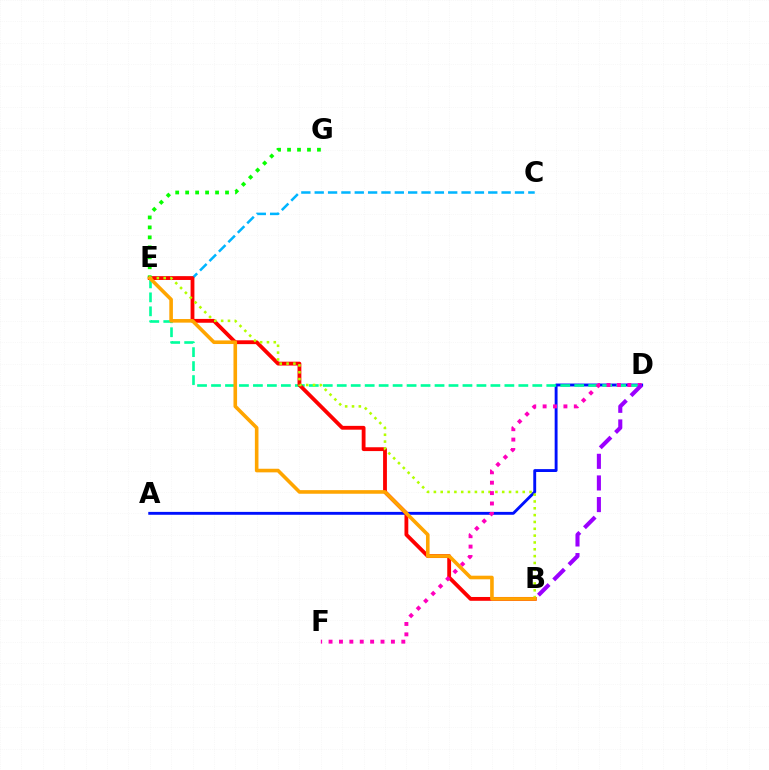{('A', 'D'): [{'color': '#0010ff', 'line_style': 'solid', 'thickness': 2.08}], ('D', 'E'): [{'color': '#00ff9d', 'line_style': 'dashed', 'thickness': 1.9}], ('C', 'E'): [{'color': '#00b5ff', 'line_style': 'dashed', 'thickness': 1.81}], ('B', 'E'): [{'color': '#ff0000', 'line_style': 'solid', 'thickness': 2.75}, {'color': '#b3ff00', 'line_style': 'dotted', 'thickness': 1.86}, {'color': '#ffa500', 'line_style': 'solid', 'thickness': 2.59}], ('E', 'G'): [{'color': '#08ff00', 'line_style': 'dotted', 'thickness': 2.71}], ('D', 'F'): [{'color': '#ff00bd', 'line_style': 'dotted', 'thickness': 2.82}], ('B', 'D'): [{'color': '#9b00ff', 'line_style': 'dashed', 'thickness': 2.94}]}